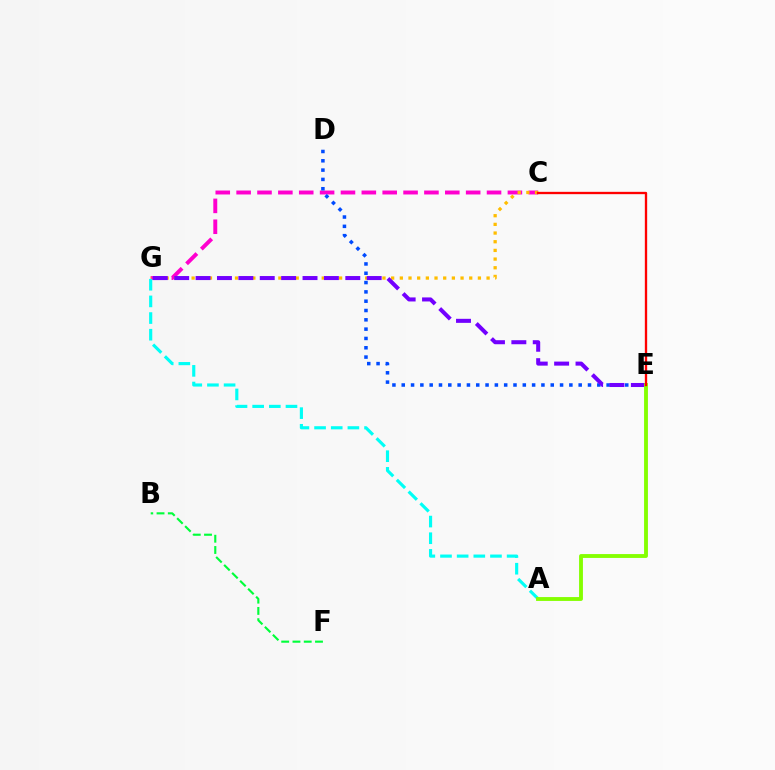{('C', 'G'): [{'color': '#ff00cf', 'line_style': 'dashed', 'thickness': 2.83}, {'color': '#ffbd00', 'line_style': 'dotted', 'thickness': 2.36}], ('D', 'E'): [{'color': '#004bff', 'line_style': 'dotted', 'thickness': 2.53}], ('E', 'G'): [{'color': '#7200ff', 'line_style': 'dashed', 'thickness': 2.91}], ('B', 'F'): [{'color': '#00ff39', 'line_style': 'dashed', 'thickness': 1.53}], ('A', 'G'): [{'color': '#00fff6', 'line_style': 'dashed', 'thickness': 2.26}], ('A', 'E'): [{'color': '#84ff00', 'line_style': 'solid', 'thickness': 2.77}], ('C', 'E'): [{'color': '#ff0000', 'line_style': 'solid', 'thickness': 1.67}]}